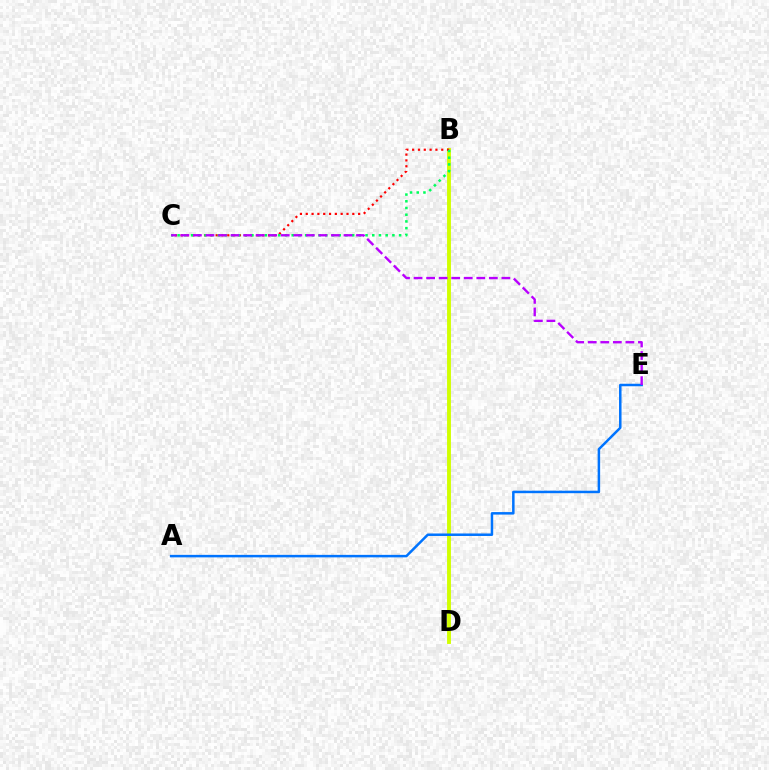{('B', 'D'): [{'color': '#d1ff00', 'line_style': 'solid', 'thickness': 2.8}], ('B', 'C'): [{'color': '#ff0000', 'line_style': 'dotted', 'thickness': 1.58}, {'color': '#00ff5c', 'line_style': 'dotted', 'thickness': 1.82}], ('A', 'E'): [{'color': '#0074ff', 'line_style': 'solid', 'thickness': 1.8}], ('C', 'E'): [{'color': '#b900ff', 'line_style': 'dashed', 'thickness': 1.7}]}